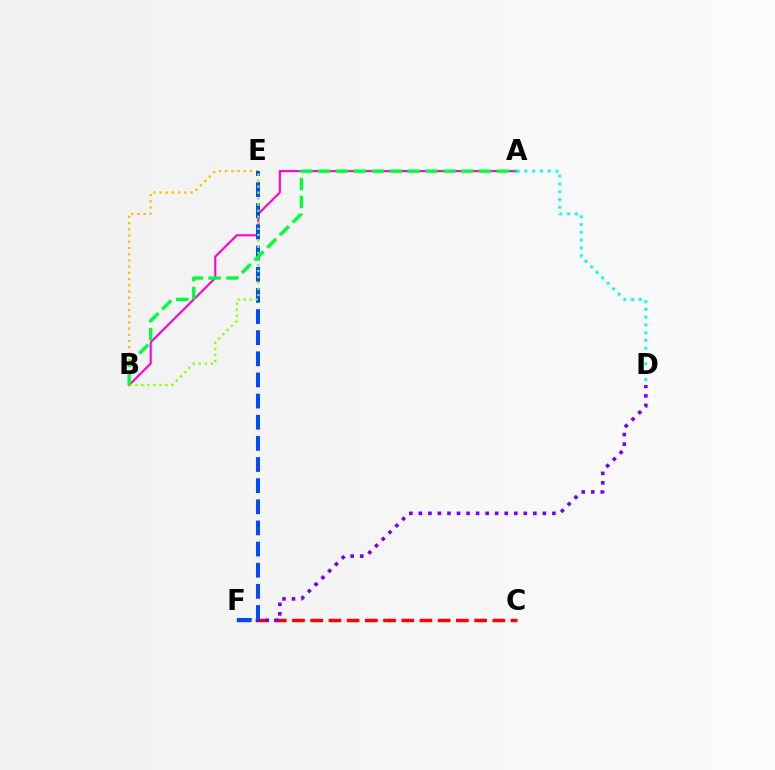{('A', 'B'): [{'color': '#ff00cf', 'line_style': 'solid', 'thickness': 1.51}, {'color': '#00ff39', 'line_style': 'dashed', 'thickness': 2.43}], ('B', 'E'): [{'color': '#ffbd00', 'line_style': 'dotted', 'thickness': 1.69}, {'color': '#84ff00', 'line_style': 'dotted', 'thickness': 1.64}], ('C', 'F'): [{'color': '#ff0000', 'line_style': 'dashed', 'thickness': 2.47}], ('D', 'F'): [{'color': '#7200ff', 'line_style': 'dotted', 'thickness': 2.59}], ('E', 'F'): [{'color': '#004bff', 'line_style': 'dashed', 'thickness': 2.87}], ('A', 'D'): [{'color': '#00fff6', 'line_style': 'dotted', 'thickness': 2.11}]}